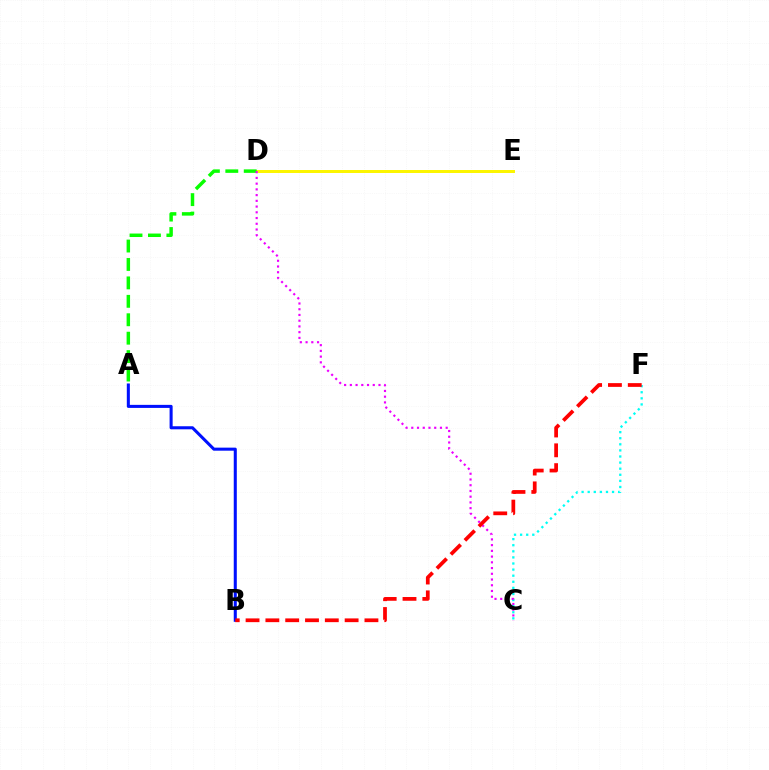{('D', 'E'): [{'color': '#fcf500', 'line_style': 'solid', 'thickness': 2.15}], ('A', 'D'): [{'color': '#08ff00', 'line_style': 'dashed', 'thickness': 2.5}], ('C', 'F'): [{'color': '#00fff6', 'line_style': 'dotted', 'thickness': 1.66}], ('A', 'B'): [{'color': '#0010ff', 'line_style': 'solid', 'thickness': 2.2}], ('C', 'D'): [{'color': '#ee00ff', 'line_style': 'dotted', 'thickness': 1.56}], ('B', 'F'): [{'color': '#ff0000', 'line_style': 'dashed', 'thickness': 2.69}]}